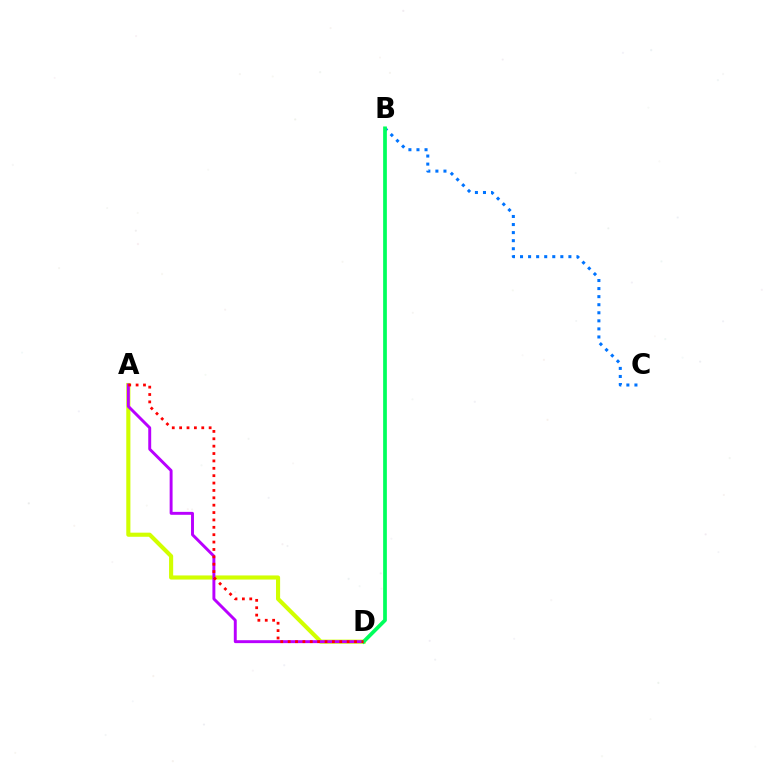{('A', 'D'): [{'color': '#d1ff00', 'line_style': 'solid', 'thickness': 2.96}, {'color': '#b900ff', 'line_style': 'solid', 'thickness': 2.11}, {'color': '#ff0000', 'line_style': 'dotted', 'thickness': 2.0}], ('B', 'C'): [{'color': '#0074ff', 'line_style': 'dotted', 'thickness': 2.19}], ('B', 'D'): [{'color': '#00ff5c', 'line_style': 'solid', 'thickness': 2.68}]}